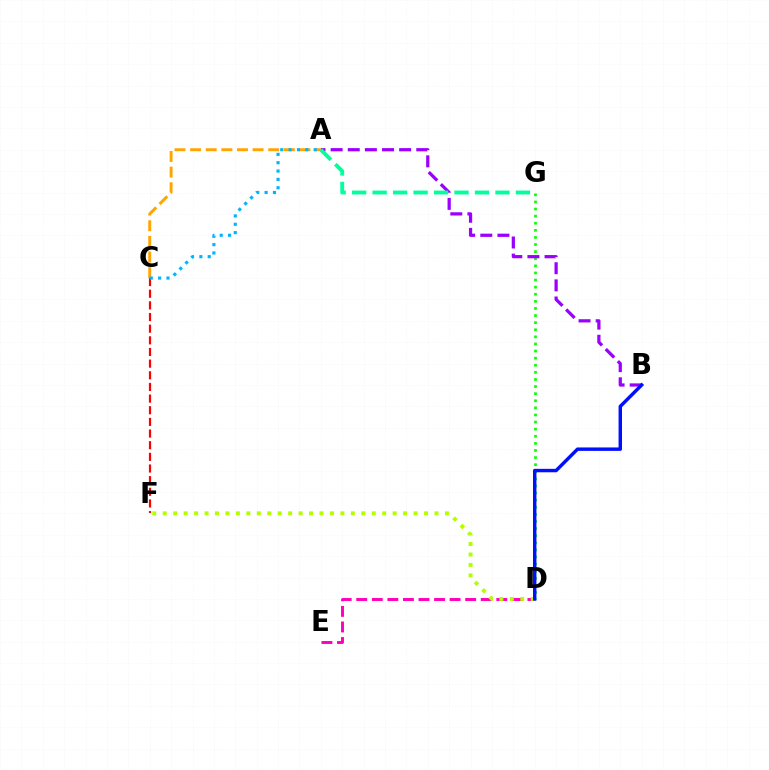{('D', 'G'): [{'color': '#08ff00', 'line_style': 'dotted', 'thickness': 1.93}], ('A', 'B'): [{'color': '#9b00ff', 'line_style': 'dashed', 'thickness': 2.33}], ('D', 'E'): [{'color': '#ff00bd', 'line_style': 'dashed', 'thickness': 2.11}], ('D', 'F'): [{'color': '#b3ff00', 'line_style': 'dotted', 'thickness': 2.84}], ('C', 'F'): [{'color': '#ff0000', 'line_style': 'dashed', 'thickness': 1.58}], ('A', 'C'): [{'color': '#ffa500', 'line_style': 'dashed', 'thickness': 2.12}, {'color': '#00b5ff', 'line_style': 'dotted', 'thickness': 2.27}], ('A', 'G'): [{'color': '#00ff9d', 'line_style': 'dashed', 'thickness': 2.78}], ('B', 'D'): [{'color': '#0010ff', 'line_style': 'solid', 'thickness': 2.47}]}